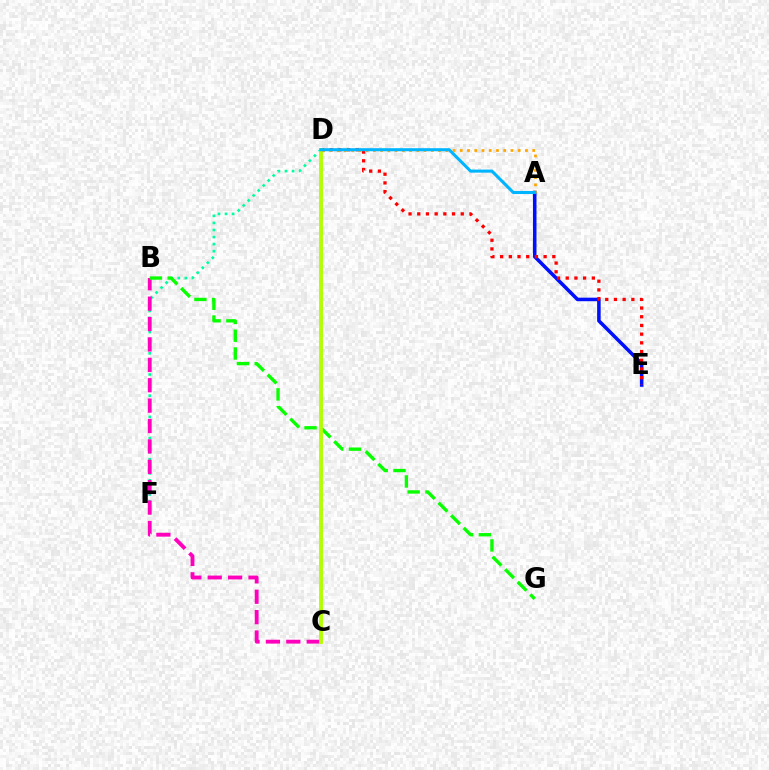{('A', 'E'): [{'color': '#0010ff', 'line_style': 'solid', 'thickness': 2.55}], ('D', 'F'): [{'color': '#00ff9d', 'line_style': 'dotted', 'thickness': 1.92}], ('B', 'C'): [{'color': '#ff00bd', 'line_style': 'dashed', 'thickness': 2.77}], ('D', 'E'): [{'color': '#ff0000', 'line_style': 'dotted', 'thickness': 2.36}], ('B', 'G'): [{'color': '#08ff00', 'line_style': 'dashed', 'thickness': 2.42}], ('C', 'D'): [{'color': '#9b00ff', 'line_style': 'dashed', 'thickness': 1.73}, {'color': '#b3ff00', 'line_style': 'solid', 'thickness': 2.75}], ('A', 'D'): [{'color': '#ffa500', 'line_style': 'dotted', 'thickness': 1.97}, {'color': '#00b5ff', 'line_style': 'solid', 'thickness': 2.21}]}